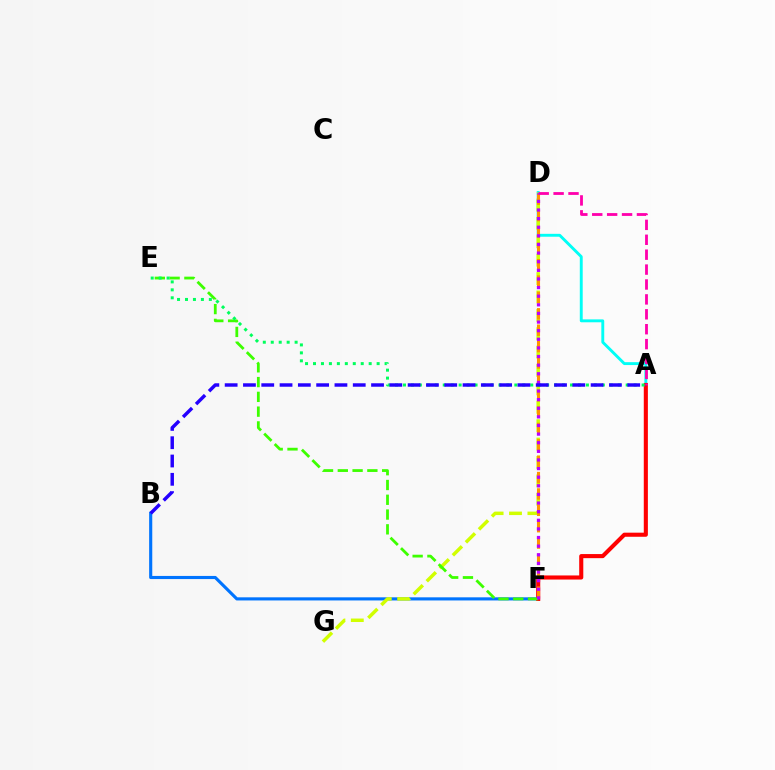{('A', 'D'): [{'color': '#00fff6', 'line_style': 'solid', 'thickness': 2.08}, {'color': '#ff00ac', 'line_style': 'dashed', 'thickness': 2.03}], ('B', 'F'): [{'color': '#0074ff', 'line_style': 'solid', 'thickness': 2.25}], ('A', 'F'): [{'color': '#ff0000', 'line_style': 'solid', 'thickness': 2.95}], ('D', 'G'): [{'color': '#d1ff00', 'line_style': 'dashed', 'thickness': 2.5}], ('D', 'F'): [{'color': '#ff9400', 'line_style': 'dashed', 'thickness': 2.22}, {'color': '#b900ff', 'line_style': 'dotted', 'thickness': 2.34}], ('E', 'F'): [{'color': '#3dff00', 'line_style': 'dashed', 'thickness': 2.01}], ('A', 'E'): [{'color': '#00ff5c', 'line_style': 'dotted', 'thickness': 2.16}], ('A', 'B'): [{'color': '#2500ff', 'line_style': 'dashed', 'thickness': 2.49}]}